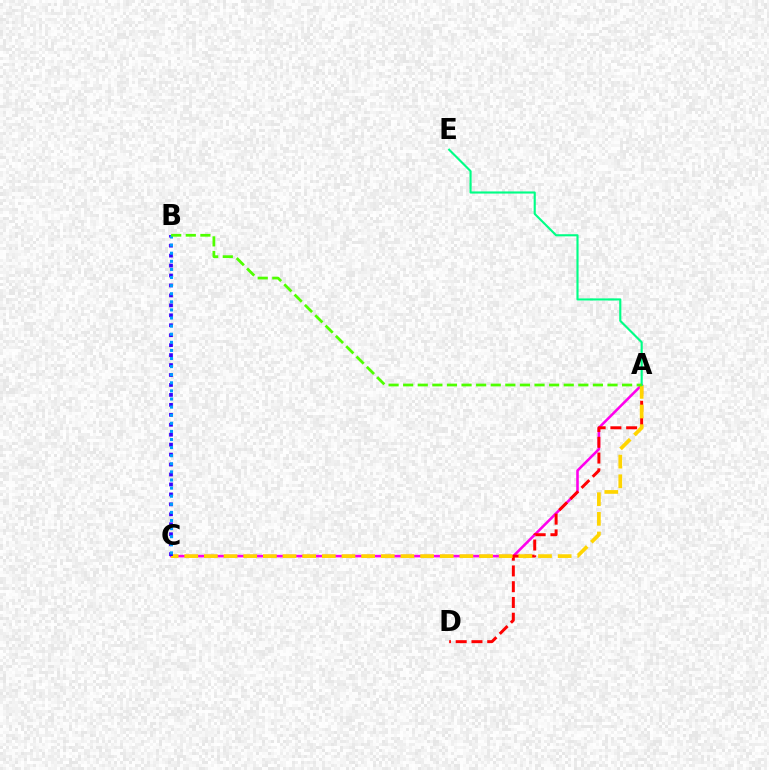{('A', 'C'): [{'color': '#ff00ed', 'line_style': 'solid', 'thickness': 1.85}, {'color': '#ffd500', 'line_style': 'dashed', 'thickness': 2.67}], ('A', 'D'): [{'color': '#ff0000', 'line_style': 'dashed', 'thickness': 2.14}], ('B', 'C'): [{'color': '#3700ff', 'line_style': 'dotted', 'thickness': 2.7}, {'color': '#009eff', 'line_style': 'dotted', 'thickness': 2.2}], ('A', 'E'): [{'color': '#00ff86', 'line_style': 'solid', 'thickness': 1.54}], ('A', 'B'): [{'color': '#4fff00', 'line_style': 'dashed', 'thickness': 1.98}]}